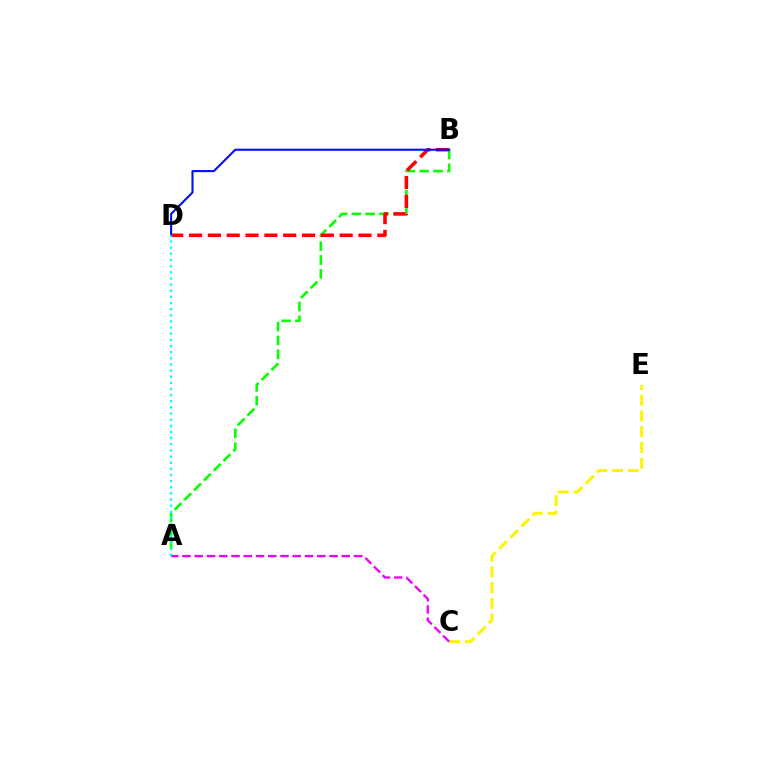{('A', 'B'): [{'color': '#08ff00', 'line_style': 'dashed', 'thickness': 1.88}], ('B', 'D'): [{'color': '#ff0000', 'line_style': 'dashed', 'thickness': 2.56}, {'color': '#0010ff', 'line_style': 'solid', 'thickness': 1.51}], ('C', 'E'): [{'color': '#fcf500', 'line_style': 'dashed', 'thickness': 2.14}], ('A', 'C'): [{'color': '#ee00ff', 'line_style': 'dashed', 'thickness': 1.66}], ('A', 'D'): [{'color': '#00fff6', 'line_style': 'dotted', 'thickness': 1.67}]}